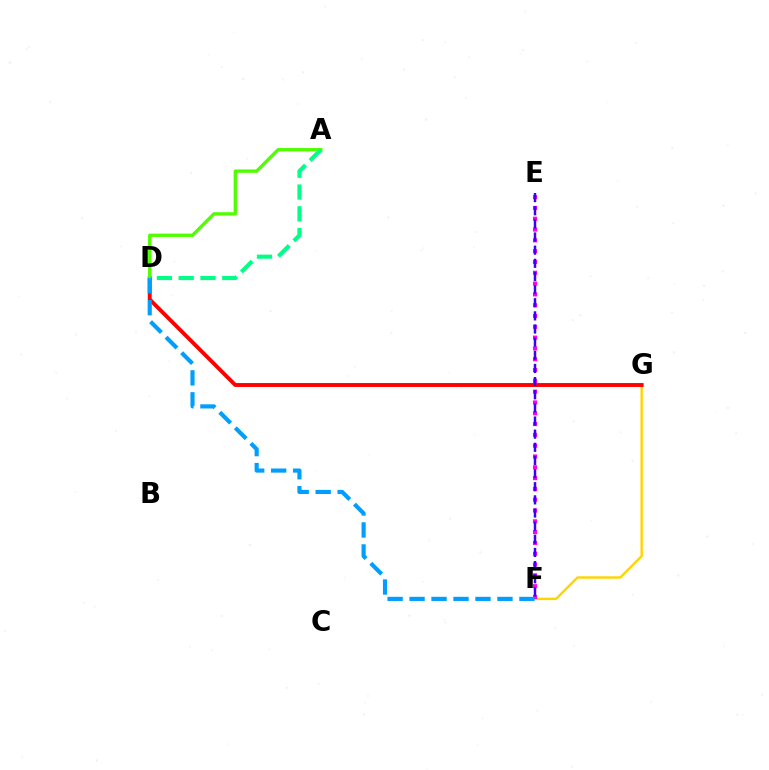{('F', 'G'): [{'color': '#ffd500', 'line_style': 'solid', 'thickness': 1.74}], ('D', 'G'): [{'color': '#ff0000', 'line_style': 'solid', 'thickness': 2.8}], ('E', 'F'): [{'color': '#ff00ed', 'line_style': 'dotted', 'thickness': 2.94}, {'color': '#3700ff', 'line_style': 'dashed', 'thickness': 1.79}], ('A', 'D'): [{'color': '#4fff00', 'line_style': 'solid', 'thickness': 2.4}, {'color': '#00ff86', 'line_style': 'dashed', 'thickness': 2.96}], ('D', 'F'): [{'color': '#009eff', 'line_style': 'dashed', 'thickness': 2.98}]}